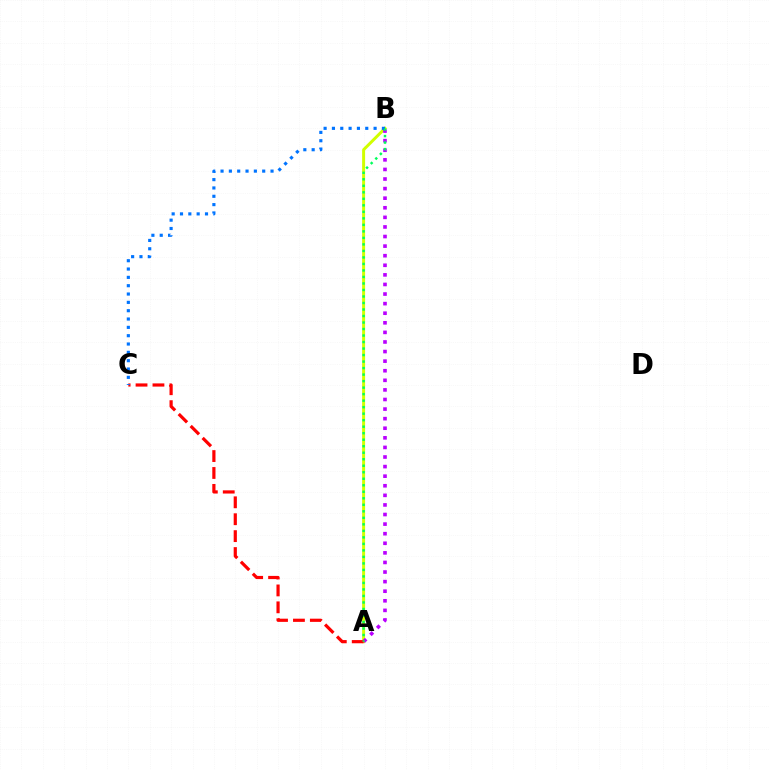{('A', 'B'): [{'color': '#d1ff00', 'line_style': 'solid', 'thickness': 2.14}, {'color': '#b900ff', 'line_style': 'dotted', 'thickness': 2.6}, {'color': '#00ff5c', 'line_style': 'dotted', 'thickness': 1.77}], ('A', 'C'): [{'color': '#ff0000', 'line_style': 'dashed', 'thickness': 2.3}], ('B', 'C'): [{'color': '#0074ff', 'line_style': 'dotted', 'thickness': 2.26}]}